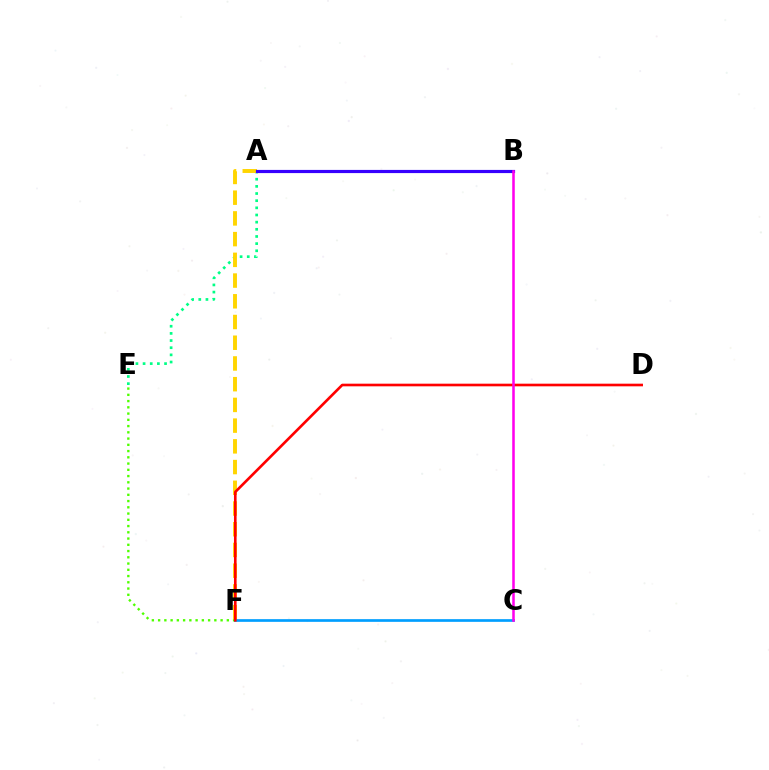{('A', 'E'): [{'color': '#00ff86', 'line_style': 'dotted', 'thickness': 1.94}], ('E', 'F'): [{'color': '#4fff00', 'line_style': 'dotted', 'thickness': 1.7}], ('A', 'F'): [{'color': '#ffd500', 'line_style': 'dashed', 'thickness': 2.82}], ('C', 'F'): [{'color': '#009eff', 'line_style': 'solid', 'thickness': 1.93}], ('A', 'B'): [{'color': '#3700ff', 'line_style': 'solid', 'thickness': 2.28}], ('D', 'F'): [{'color': '#ff0000', 'line_style': 'solid', 'thickness': 1.9}], ('B', 'C'): [{'color': '#ff00ed', 'line_style': 'solid', 'thickness': 1.83}]}